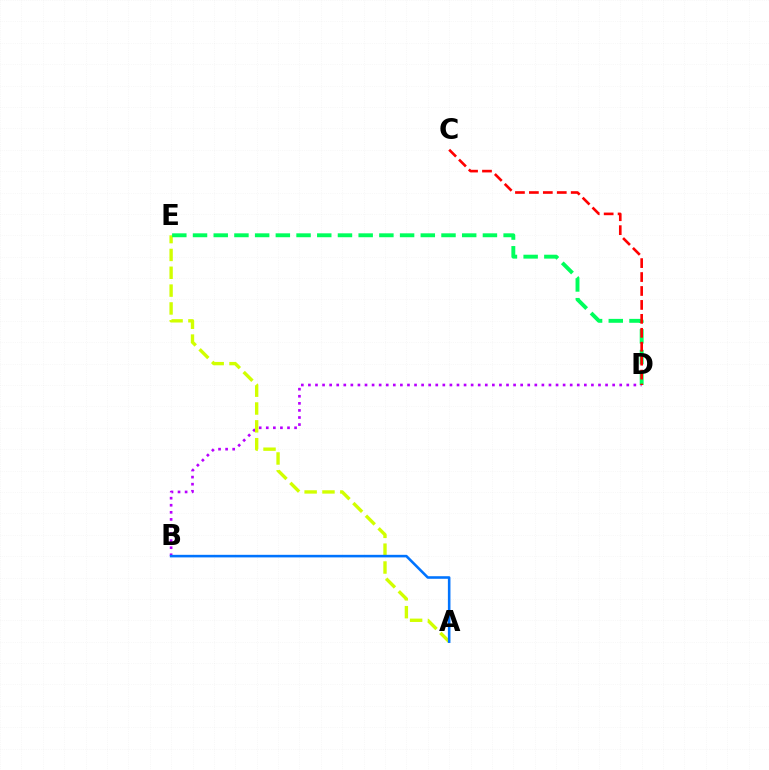{('B', 'D'): [{'color': '#b900ff', 'line_style': 'dotted', 'thickness': 1.92}], ('A', 'E'): [{'color': '#d1ff00', 'line_style': 'dashed', 'thickness': 2.42}], ('D', 'E'): [{'color': '#00ff5c', 'line_style': 'dashed', 'thickness': 2.81}], ('C', 'D'): [{'color': '#ff0000', 'line_style': 'dashed', 'thickness': 1.89}], ('A', 'B'): [{'color': '#0074ff', 'line_style': 'solid', 'thickness': 1.85}]}